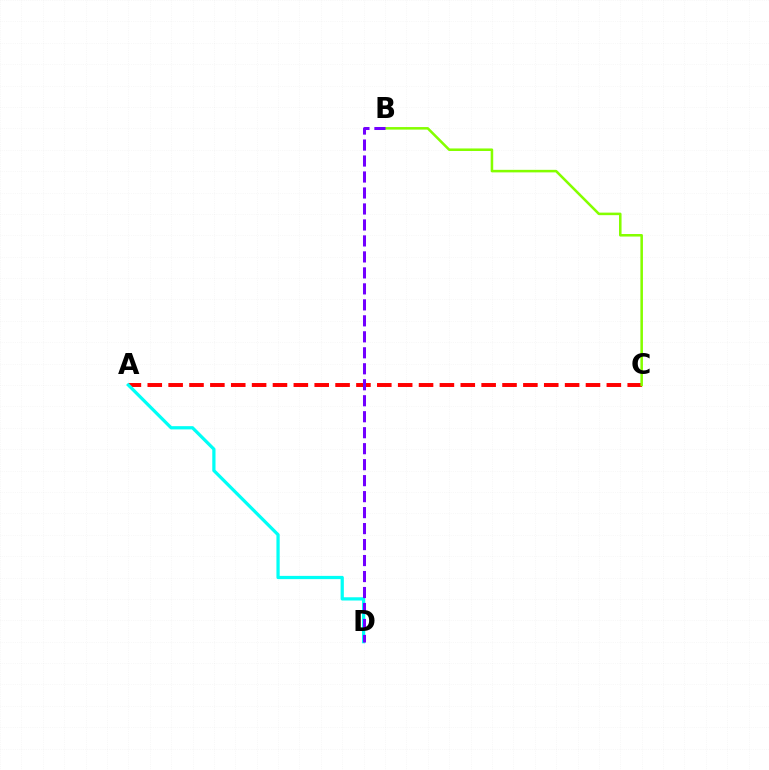{('A', 'C'): [{'color': '#ff0000', 'line_style': 'dashed', 'thickness': 2.83}], ('B', 'C'): [{'color': '#84ff00', 'line_style': 'solid', 'thickness': 1.83}], ('A', 'D'): [{'color': '#00fff6', 'line_style': 'solid', 'thickness': 2.33}], ('B', 'D'): [{'color': '#7200ff', 'line_style': 'dashed', 'thickness': 2.17}]}